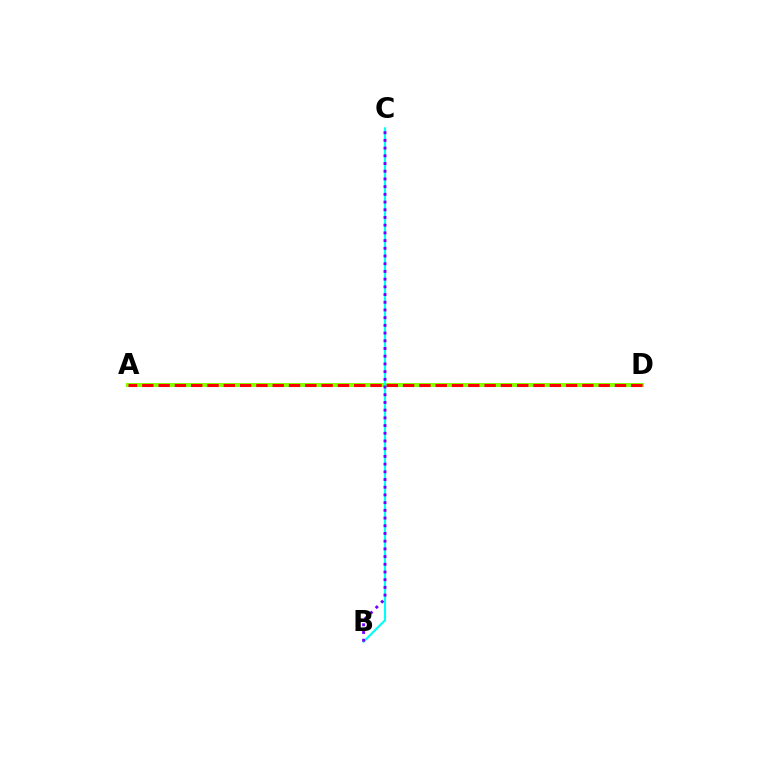{('A', 'D'): [{'color': '#84ff00', 'line_style': 'solid', 'thickness': 2.88}, {'color': '#ff0000', 'line_style': 'dashed', 'thickness': 2.21}], ('B', 'C'): [{'color': '#00fff6', 'line_style': 'solid', 'thickness': 1.54}, {'color': '#7200ff', 'line_style': 'dotted', 'thickness': 2.09}]}